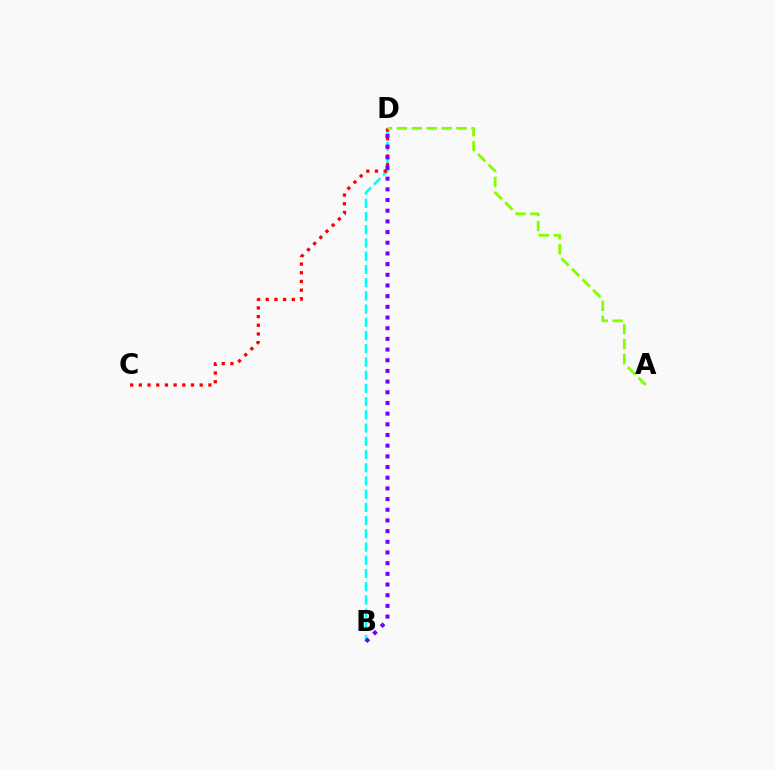{('B', 'D'): [{'color': '#00fff6', 'line_style': 'dashed', 'thickness': 1.8}, {'color': '#7200ff', 'line_style': 'dotted', 'thickness': 2.9}], ('C', 'D'): [{'color': '#ff0000', 'line_style': 'dotted', 'thickness': 2.36}], ('A', 'D'): [{'color': '#84ff00', 'line_style': 'dashed', 'thickness': 2.03}]}